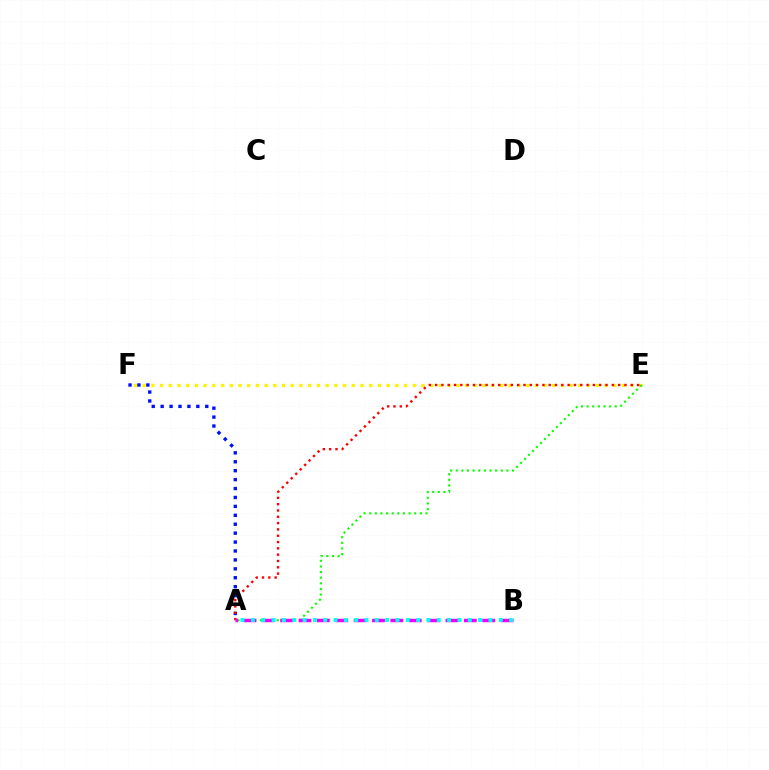{('E', 'F'): [{'color': '#fcf500', 'line_style': 'dotted', 'thickness': 2.37}], ('A', 'E'): [{'color': '#08ff00', 'line_style': 'dotted', 'thickness': 1.53}, {'color': '#ff0000', 'line_style': 'dotted', 'thickness': 1.71}], ('A', 'F'): [{'color': '#0010ff', 'line_style': 'dotted', 'thickness': 2.42}], ('A', 'B'): [{'color': '#ee00ff', 'line_style': 'dashed', 'thickness': 2.5}, {'color': '#00fff6', 'line_style': 'dotted', 'thickness': 2.81}]}